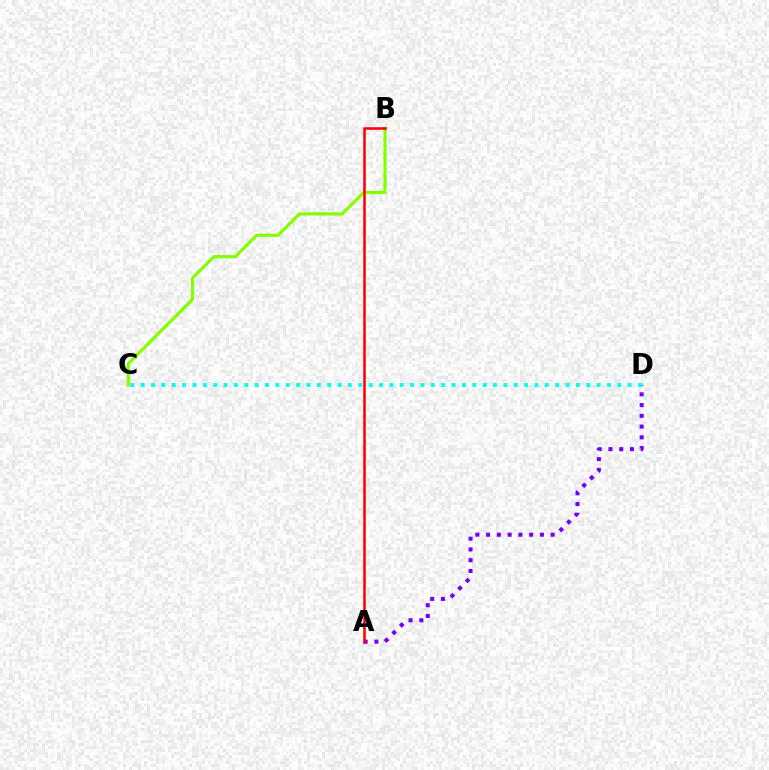{('A', 'D'): [{'color': '#7200ff', 'line_style': 'dotted', 'thickness': 2.92}], ('B', 'C'): [{'color': '#84ff00', 'line_style': 'solid', 'thickness': 2.31}], ('A', 'B'): [{'color': '#ff0000', 'line_style': 'solid', 'thickness': 1.83}], ('C', 'D'): [{'color': '#00fff6', 'line_style': 'dotted', 'thickness': 2.82}]}